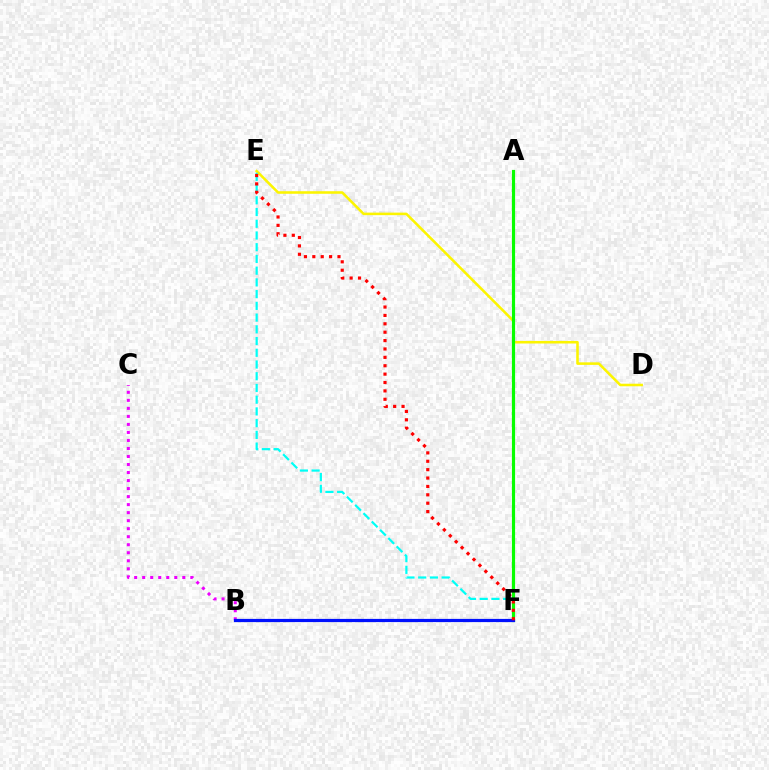{('B', 'C'): [{'color': '#ee00ff', 'line_style': 'dotted', 'thickness': 2.18}], ('D', 'E'): [{'color': '#fcf500', 'line_style': 'solid', 'thickness': 1.84}], ('E', 'F'): [{'color': '#00fff6', 'line_style': 'dashed', 'thickness': 1.59}, {'color': '#ff0000', 'line_style': 'dotted', 'thickness': 2.28}], ('A', 'F'): [{'color': '#08ff00', 'line_style': 'solid', 'thickness': 2.29}], ('B', 'F'): [{'color': '#0010ff', 'line_style': 'solid', 'thickness': 2.3}]}